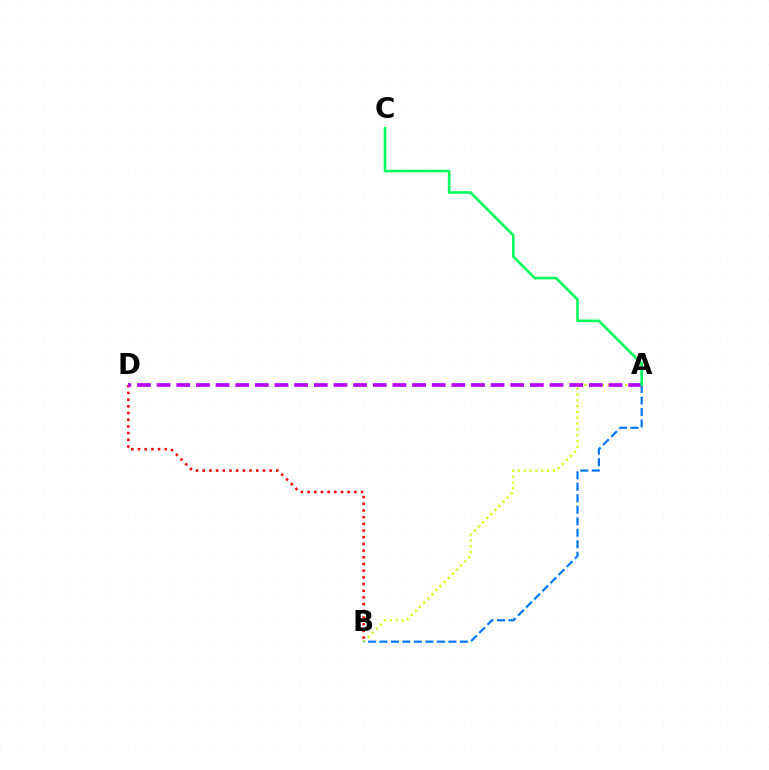{('A', 'B'): [{'color': '#d1ff00', 'line_style': 'dotted', 'thickness': 1.58}, {'color': '#0074ff', 'line_style': 'dashed', 'thickness': 1.56}], ('B', 'D'): [{'color': '#ff0000', 'line_style': 'dotted', 'thickness': 1.82}], ('A', 'D'): [{'color': '#b900ff', 'line_style': 'dashed', 'thickness': 2.67}], ('A', 'C'): [{'color': '#00ff5c', 'line_style': 'solid', 'thickness': 1.89}]}